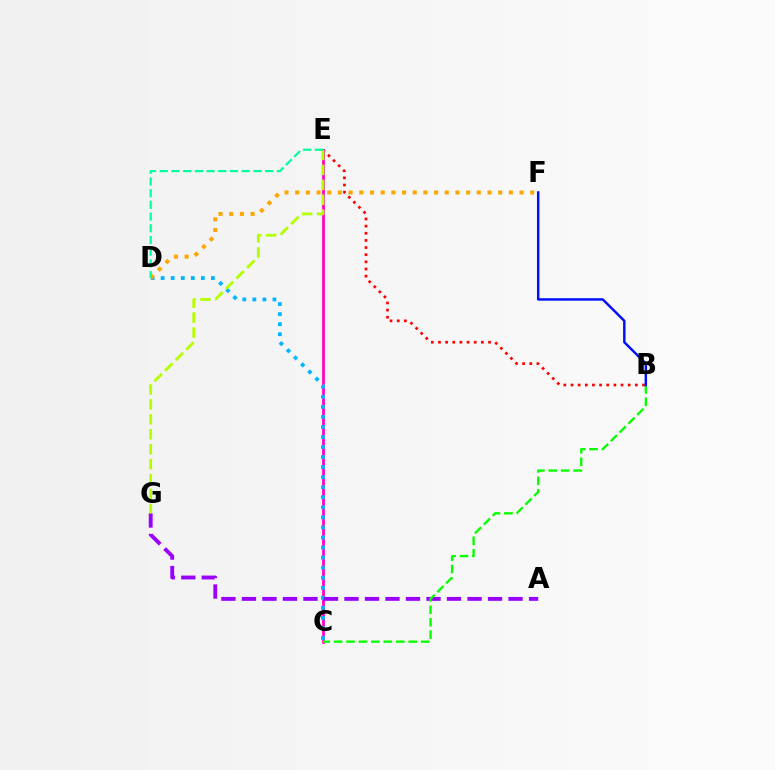{('B', 'E'): [{'color': '#ff0000', 'line_style': 'dotted', 'thickness': 1.94}], ('C', 'E'): [{'color': '#ff00bd', 'line_style': 'solid', 'thickness': 1.97}], ('C', 'D'): [{'color': '#00b5ff', 'line_style': 'dotted', 'thickness': 2.73}], ('A', 'G'): [{'color': '#9b00ff', 'line_style': 'dashed', 'thickness': 2.79}], ('B', 'C'): [{'color': '#08ff00', 'line_style': 'dashed', 'thickness': 1.69}], ('E', 'G'): [{'color': '#b3ff00', 'line_style': 'dashed', 'thickness': 2.03}], ('D', 'F'): [{'color': '#ffa500', 'line_style': 'dotted', 'thickness': 2.9}], ('B', 'F'): [{'color': '#0010ff', 'line_style': 'solid', 'thickness': 1.77}], ('D', 'E'): [{'color': '#00ff9d', 'line_style': 'dashed', 'thickness': 1.59}]}